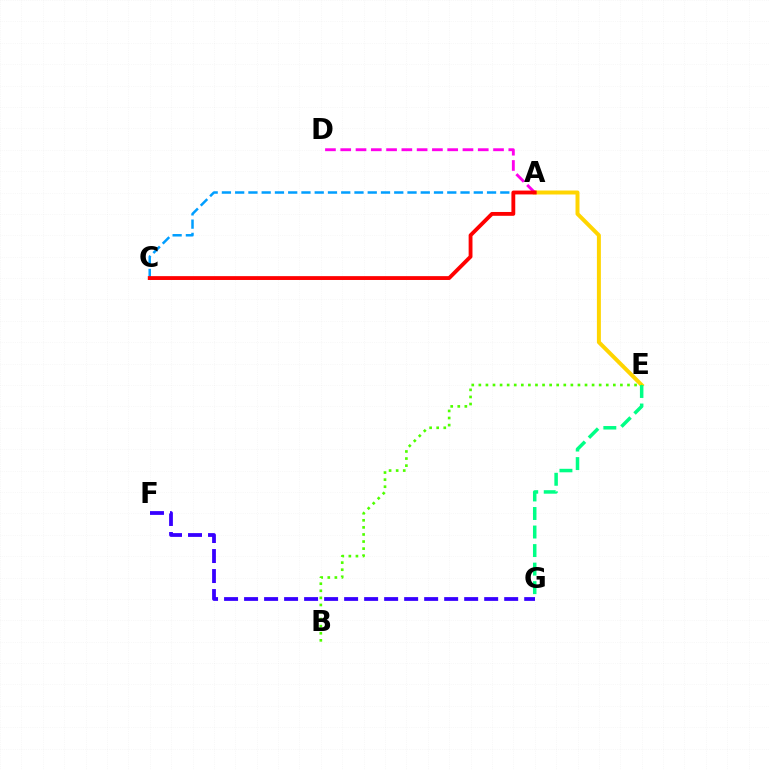{('A', 'C'): [{'color': '#009eff', 'line_style': 'dashed', 'thickness': 1.8}, {'color': '#ff0000', 'line_style': 'solid', 'thickness': 2.77}], ('A', 'E'): [{'color': '#ffd500', 'line_style': 'solid', 'thickness': 2.86}], ('A', 'D'): [{'color': '#ff00ed', 'line_style': 'dashed', 'thickness': 2.08}], ('E', 'G'): [{'color': '#00ff86', 'line_style': 'dashed', 'thickness': 2.52}], ('F', 'G'): [{'color': '#3700ff', 'line_style': 'dashed', 'thickness': 2.72}], ('B', 'E'): [{'color': '#4fff00', 'line_style': 'dotted', 'thickness': 1.92}]}